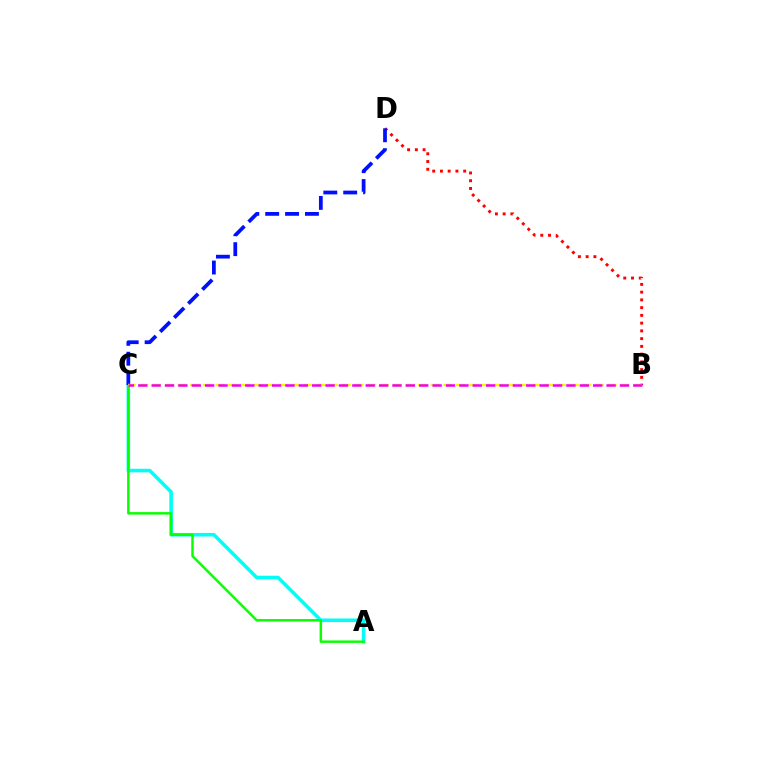{('B', 'D'): [{'color': '#ff0000', 'line_style': 'dotted', 'thickness': 2.1}], ('A', 'C'): [{'color': '#00fff6', 'line_style': 'solid', 'thickness': 2.57}, {'color': '#08ff00', 'line_style': 'solid', 'thickness': 1.77}], ('C', 'D'): [{'color': '#0010ff', 'line_style': 'dashed', 'thickness': 2.7}], ('B', 'C'): [{'color': '#fcf500', 'line_style': 'dashed', 'thickness': 1.72}, {'color': '#ee00ff', 'line_style': 'dashed', 'thickness': 1.82}]}